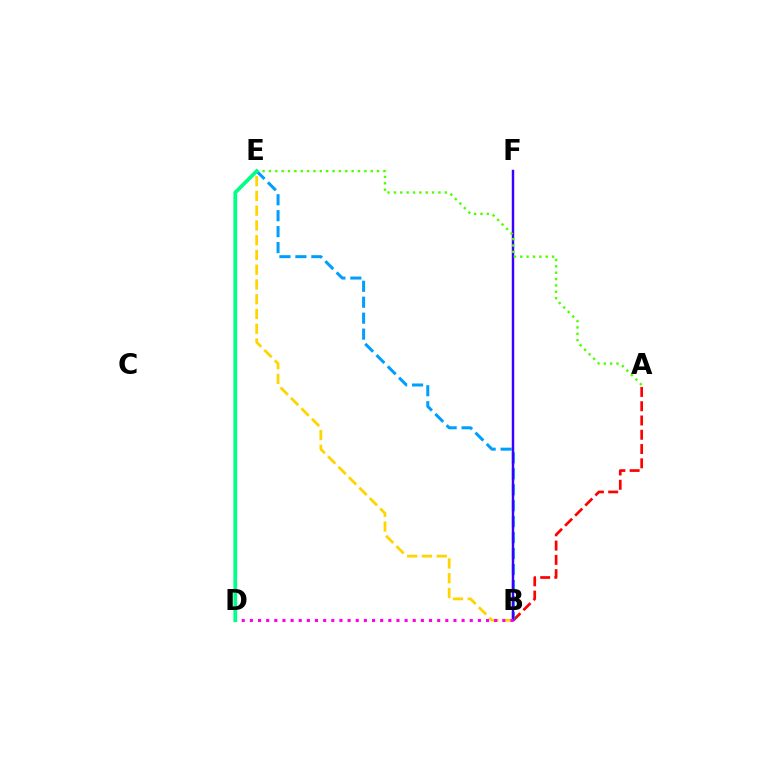{('A', 'B'): [{'color': '#ff0000', 'line_style': 'dashed', 'thickness': 1.94}], ('B', 'E'): [{'color': '#ffd500', 'line_style': 'dashed', 'thickness': 2.01}, {'color': '#009eff', 'line_style': 'dashed', 'thickness': 2.17}], ('B', 'F'): [{'color': '#3700ff', 'line_style': 'solid', 'thickness': 1.76}], ('A', 'E'): [{'color': '#4fff00', 'line_style': 'dotted', 'thickness': 1.73}], ('B', 'D'): [{'color': '#ff00ed', 'line_style': 'dotted', 'thickness': 2.21}], ('D', 'E'): [{'color': '#00ff86', 'line_style': 'solid', 'thickness': 2.69}]}